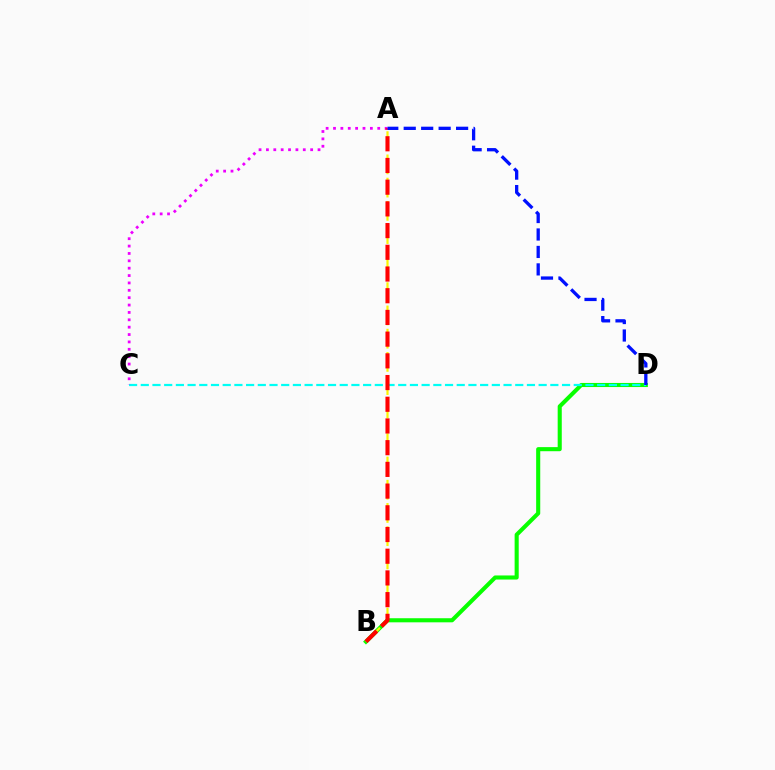{('B', 'D'): [{'color': '#08ff00', 'line_style': 'solid', 'thickness': 2.94}], ('C', 'D'): [{'color': '#00fff6', 'line_style': 'dashed', 'thickness': 1.59}], ('A', 'B'): [{'color': '#fcf500', 'line_style': 'dashed', 'thickness': 1.58}, {'color': '#ff0000', 'line_style': 'dashed', 'thickness': 2.95}], ('A', 'C'): [{'color': '#ee00ff', 'line_style': 'dotted', 'thickness': 2.0}], ('A', 'D'): [{'color': '#0010ff', 'line_style': 'dashed', 'thickness': 2.37}]}